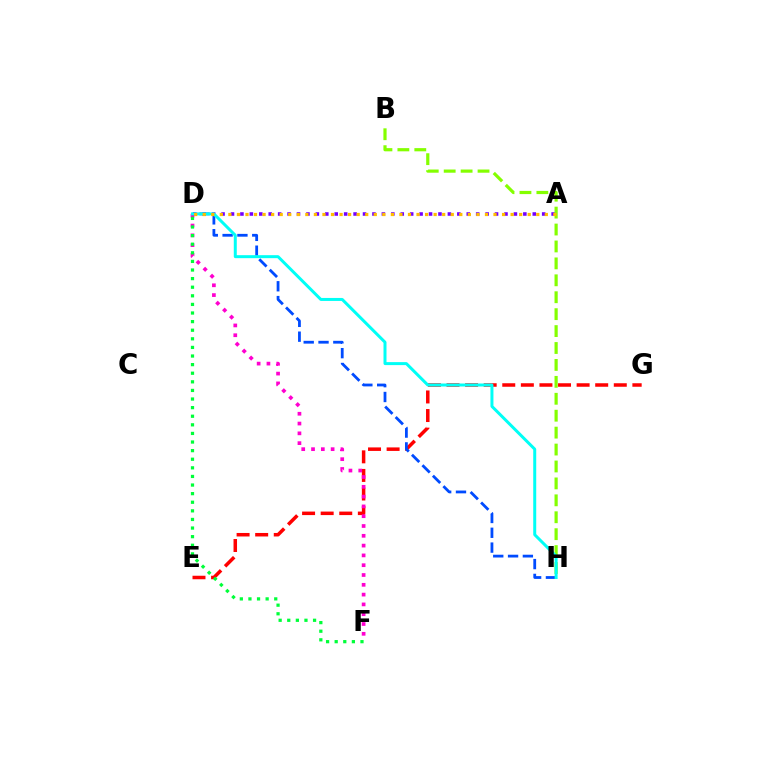{('A', 'D'): [{'color': '#7200ff', 'line_style': 'dotted', 'thickness': 2.56}, {'color': '#ffbd00', 'line_style': 'dotted', 'thickness': 2.32}], ('E', 'G'): [{'color': '#ff0000', 'line_style': 'dashed', 'thickness': 2.53}], ('D', 'F'): [{'color': '#ff00cf', 'line_style': 'dotted', 'thickness': 2.66}, {'color': '#00ff39', 'line_style': 'dotted', 'thickness': 2.34}], ('D', 'H'): [{'color': '#004bff', 'line_style': 'dashed', 'thickness': 2.01}, {'color': '#00fff6', 'line_style': 'solid', 'thickness': 2.15}], ('B', 'H'): [{'color': '#84ff00', 'line_style': 'dashed', 'thickness': 2.3}]}